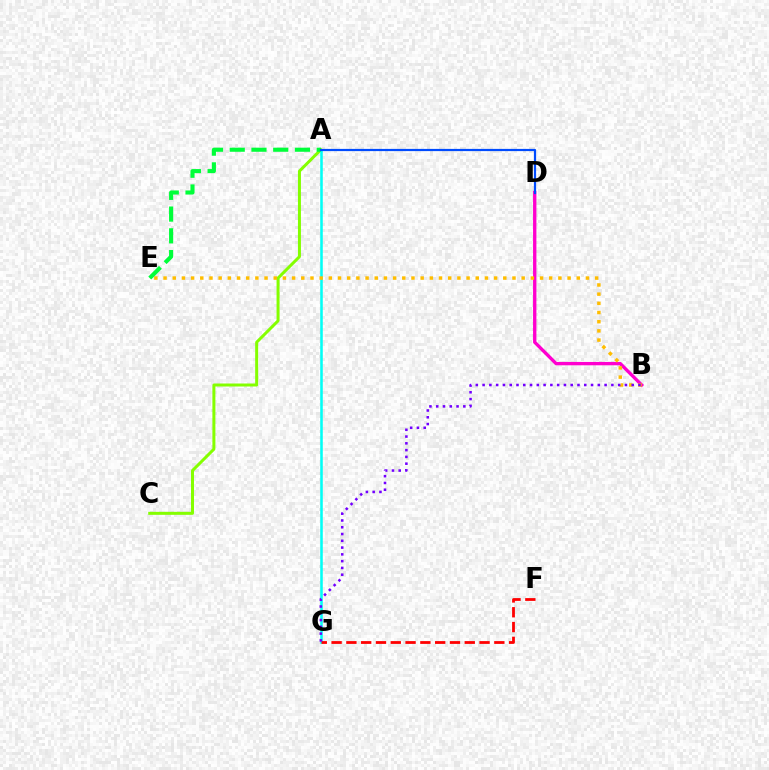{('B', 'D'): [{'color': '#ff00cf', 'line_style': 'solid', 'thickness': 2.41}], ('A', 'C'): [{'color': '#84ff00', 'line_style': 'solid', 'thickness': 2.16}], ('A', 'G'): [{'color': '#00fff6', 'line_style': 'solid', 'thickness': 1.83}], ('B', 'E'): [{'color': '#ffbd00', 'line_style': 'dotted', 'thickness': 2.49}], ('F', 'G'): [{'color': '#ff0000', 'line_style': 'dashed', 'thickness': 2.01}], ('B', 'G'): [{'color': '#7200ff', 'line_style': 'dotted', 'thickness': 1.84}], ('A', 'E'): [{'color': '#00ff39', 'line_style': 'dashed', 'thickness': 2.95}], ('A', 'D'): [{'color': '#004bff', 'line_style': 'solid', 'thickness': 1.59}]}